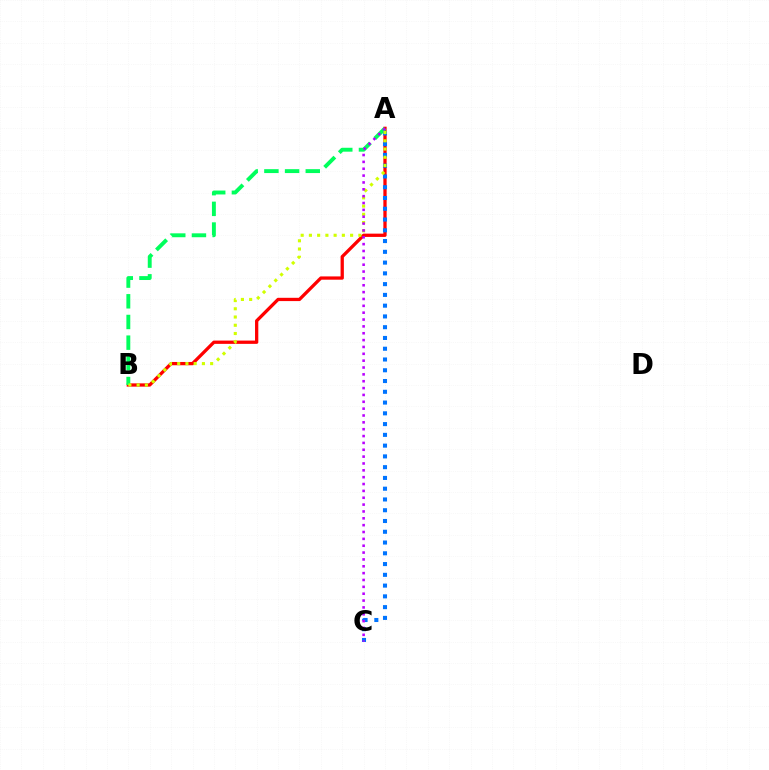{('A', 'B'): [{'color': '#ff0000', 'line_style': 'solid', 'thickness': 2.36}, {'color': '#00ff5c', 'line_style': 'dashed', 'thickness': 2.81}, {'color': '#d1ff00', 'line_style': 'dotted', 'thickness': 2.24}], ('A', 'C'): [{'color': '#0074ff', 'line_style': 'dotted', 'thickness': 2.93}, {'color': '#b900ff', 'line_style': 'dotted', 'thickness': 1.86}]}